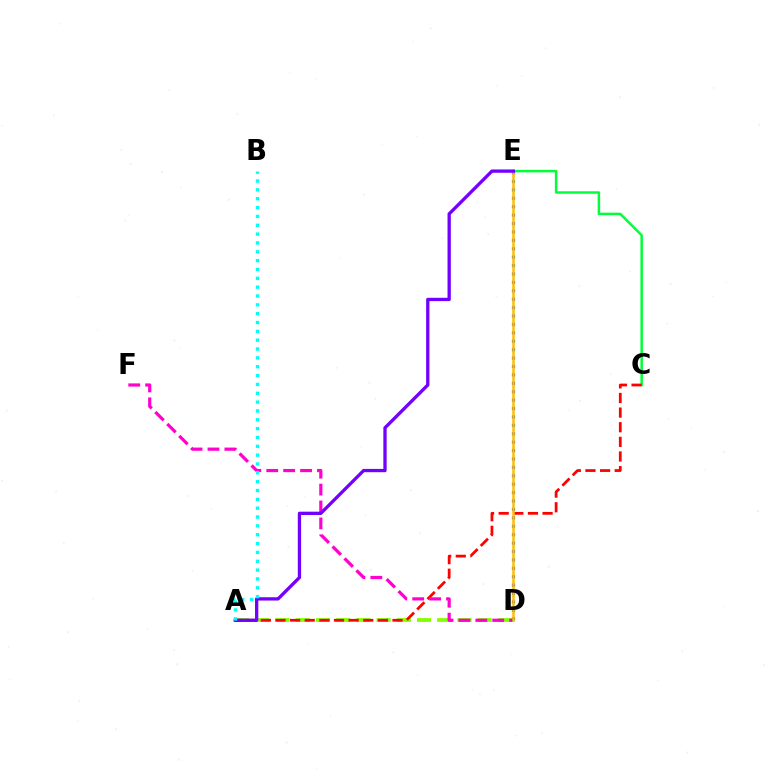{('A', 'D'): [{'color': '#84ff00', 'line_style': 'dashed', 'thickness': 2.75}], ('C', 'E'): [{'color': '#00ff39', 'line_style': 'solid', 'thickness': 1.78}], ('A', 'C'): [{'color': '#ff0000', 'line_style': 'dashed', 'thickness': 1.99}], ('D', 'F'): [{'color': '#ff00cf', 'line_style': 'dashed', 'thickness': 2.3}], ('D', 'E'): [{'color': '#004bff', 'line_style': 'dotted', 'thickness': 2.28}, {'color': '#ffbd00', 'line_style': 'solid', 'thickness': 1.8}], ('A', 'E'): [{'color': '#7200ff', 'line_style': 'solid', 'thickness': 2.38}], ('A', 'B'): [{'color': '#00fff6', 'line_style': 'dotted', 'thickness': 2.4}]}